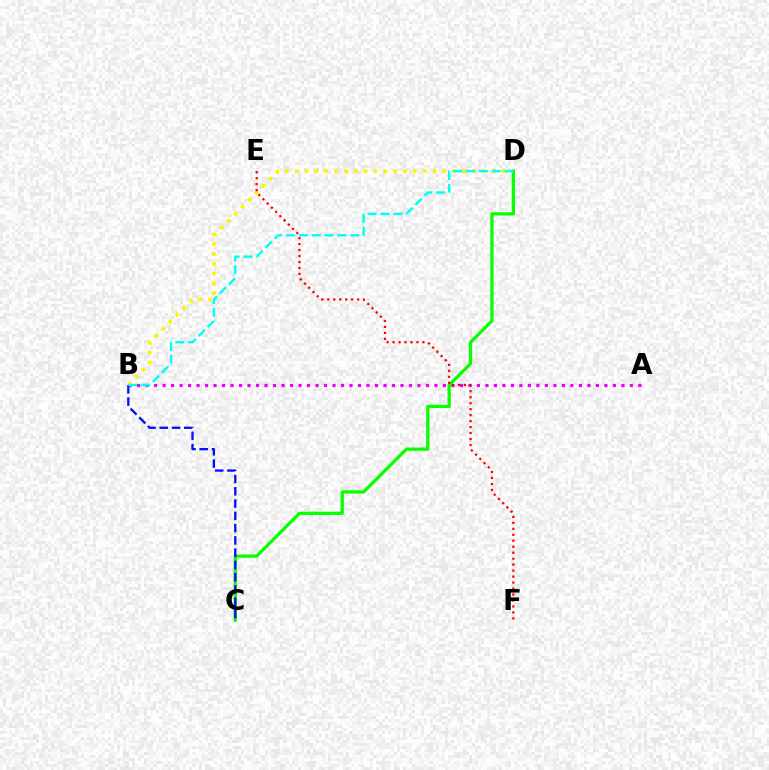{('A', 'B'): [{'color': '#ee00ff', 'line_style': 'dotted', 'thickness': 2.31}], ('B', 'D'): [{'color': '#fcf500', 'line_style': 'dotted', 'thickness': 2.67}, {'color': '#00fff6', 'line_style': 'dashed', 'thickness': 1.75}], ('C', 'D'): [{'color': '#08ff00', 'line_style': 'solid', 'thickness': 2.33}], ('B', 'C'): [{'color': '#0010ff', 'line_style': 'dashed', 'thickness': 1.67}], ('E', 'F'): [{'color': '#ff0000', 'line_style': 'dotted', 'thickness': 1.62}]}